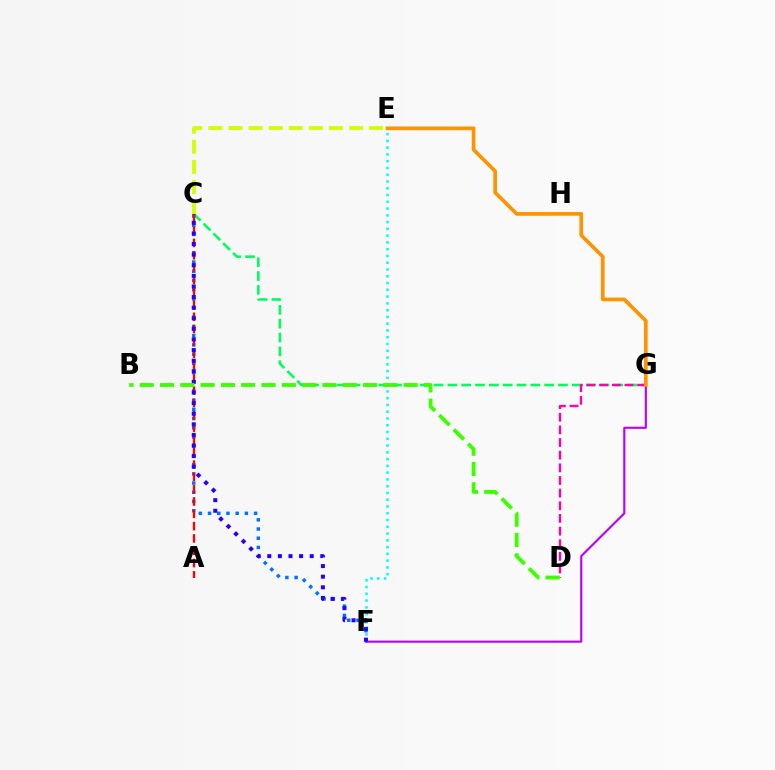{('E', 'F'): [{'color': '#00fff6', 'line_style': 'dotted', 'thickness': 1.84}], ('C', 'G'): [{'color': '#00ff5c', 'line_style': 'dashed', 'thickness': 1.88}], ('F', 'G'): [{'color': '#b900ff', 'line_style': 'solid', 'thickness': 1.54}], ('C', 'F'): [{'color': '#0074ff', 'line_style': 'dotted', 'thickness': 2.5}, {'color': '#2500ff', 'line_style': 'dotted', 'thickness': 2.88}], ('D', 'G'): [{'color': '#ff00ac', 'line_style': 'dashed', 'thickness': 1.72}], ('A', 'C'): [{'color': '#ff0000', 'line_style': 'dashed', 'thickness': 1.67}], ('E', 'G'): [{'color': '#ff9400', 'line_style': 'solid', 'thickness': 2.67}], ('C', 'E'): [{'color': '#d1ff00', 'line_style': 'dashed', 'thickness': 2.73}], ('B', 'D'): [{'color': '#3dff00', 'line_style': 'dashed', 'thickness': 2.76}]}